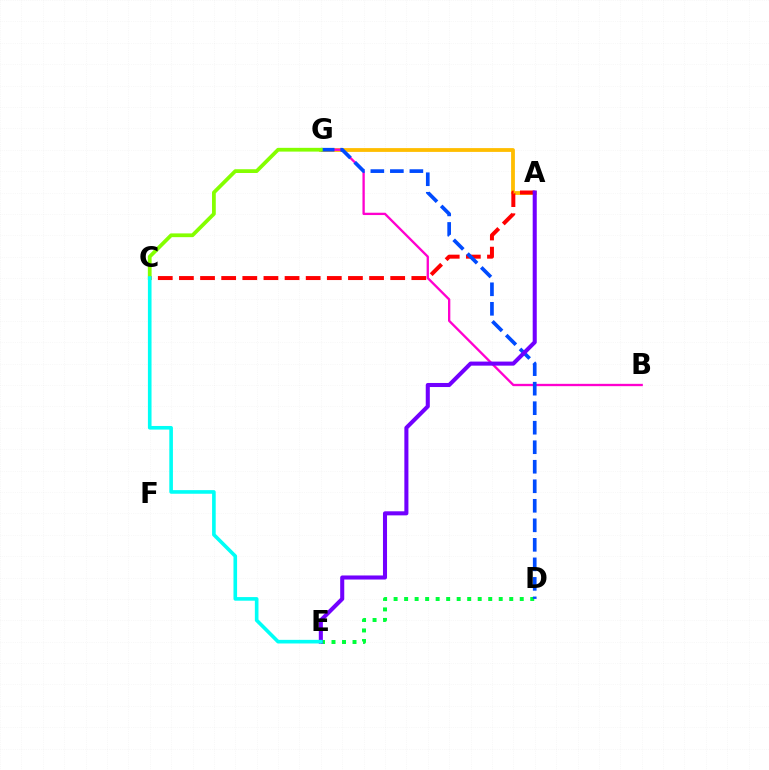{('A', 'G'): [{'color': '#ffbd00', 'line_style': 'solid', 'thickness': 2.74}], ('D', 'E'): [{'color': '#00ff39', 'line_style': 'dotted', 'thickness': 2.86}], ('B', 'G'): [{'color': '#ff00cf', 'line_style': 'solid', 'thickness': 1.67}], ('A', 'C'): [{'color': '#ff0000', 'line_style': 'dashed', 'thickness': 2.87}], ('D', 'G'): [{'color': '#004bff', 'line_style': 'dashed', 'thickness': 2.65}], ('A', 'E'): [{'color': '#7200ff', 'line_style': 'solid', 'thickness': 2.93}], ('C', 'G'): [{'color': '#84ff00', 'line_style': 'solid', 'thickness': 2.71}], ('C', 'E'): [{'color': '#00fff6', 'line_style': 'solid', 'thickness': 2.61}]}